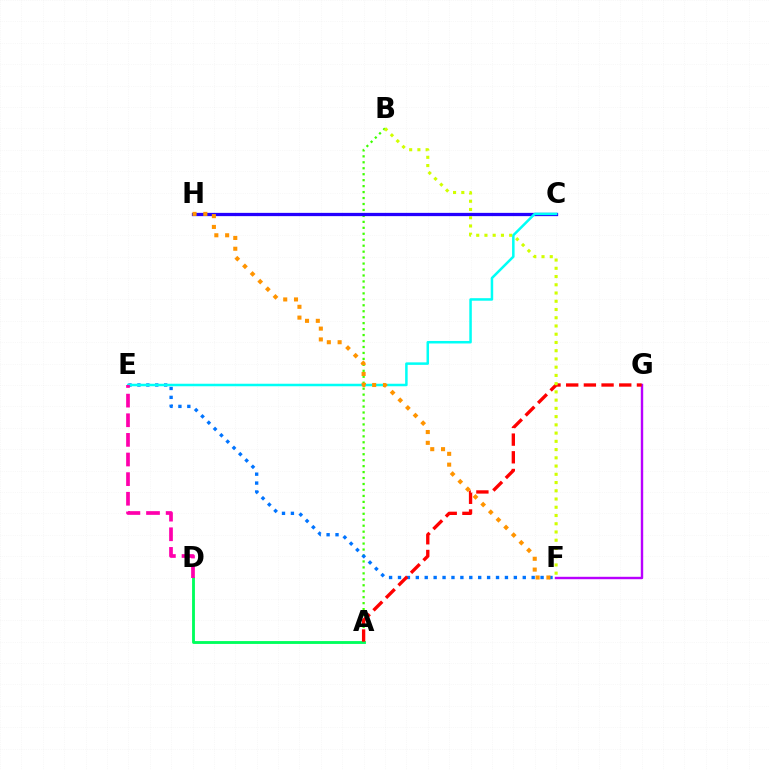{('A', 'B'): [{'color': '#3dff00', 'line_style': 'dotted', 'thickness': 1.62}], ('C', 'H'): [{'color': '#2500ff', 'line_style': 'solid', 'thickness': 2.35}], ('A', 'D'): [{'color': '#00ff5c', 'line_style': 'solid', 'thickness': 2.05}], ('F', 'G'): [{'color': '#b900ff', 'line_style': 'solid', 'thickness': 1.73}], ('E', 'F'): [{'color': '#0074ff', 'line_style': 'dotted', 'thickness': 2.42}], ('C', 'E'): [{'color': '#00fff6', 'line_style': 'solid', 'thickness': 1.81}], ('A', 'G'): [{'color': '#ff0000', 'line_style': 'dashed', 'thickness': 2.4}], ('F', 'H'): [{'color': '#ff9400', 'line_style': 'dotted', 'thickness': 2.93}], ('D', 'E'): [{'color': '#ff00ac', 'line_style': 'dashed', 'thickness': 2.67}], ('B', 'F'): [{'color': '#d1ff00', 'line_style': 'dotted', 'thickness': 2.24}]}